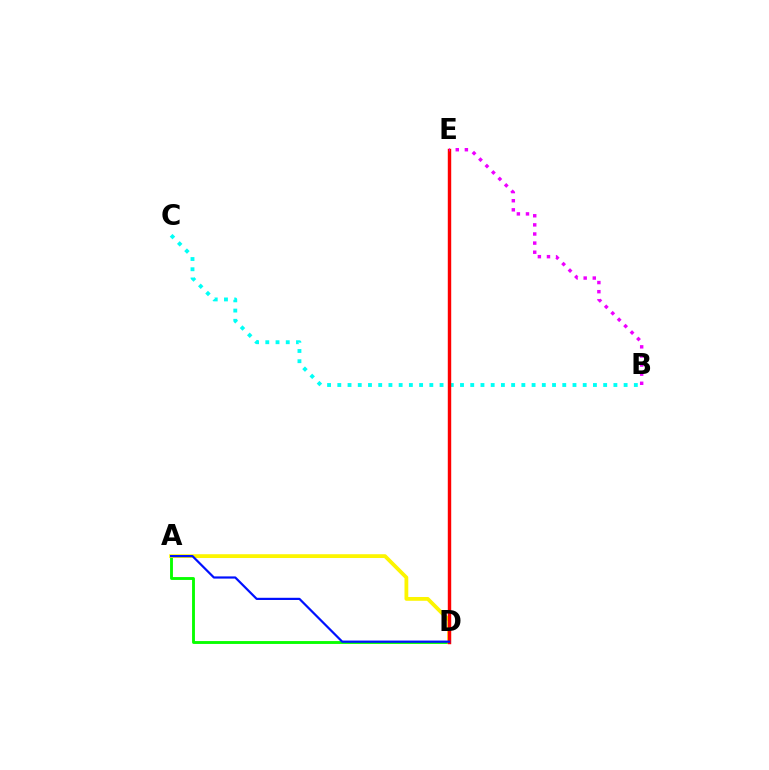{('B', 'C'): [{'color': '#00fff6', 'line_style': 'dotted', 'thickness': 2.78}], ('A', 'D'): [{'color': '#08ff00', 'line_style': 'solid', 'thickness': 2.07}, {'color': '#fcf500', 'line_style': 'solid', 'thickness': 2.72}, {'color': '#0010ff', 'line_style': 'solid', 'thickness': 1.58}], ('D', 'E'): [{'color': '#ff0000', 'line_style': 'solid', 'thickness': 2.46}], ('B', 'E'): [{'color': '#ee00ff', 'line_style': 'dotted', 'thickness': 2.48}]}